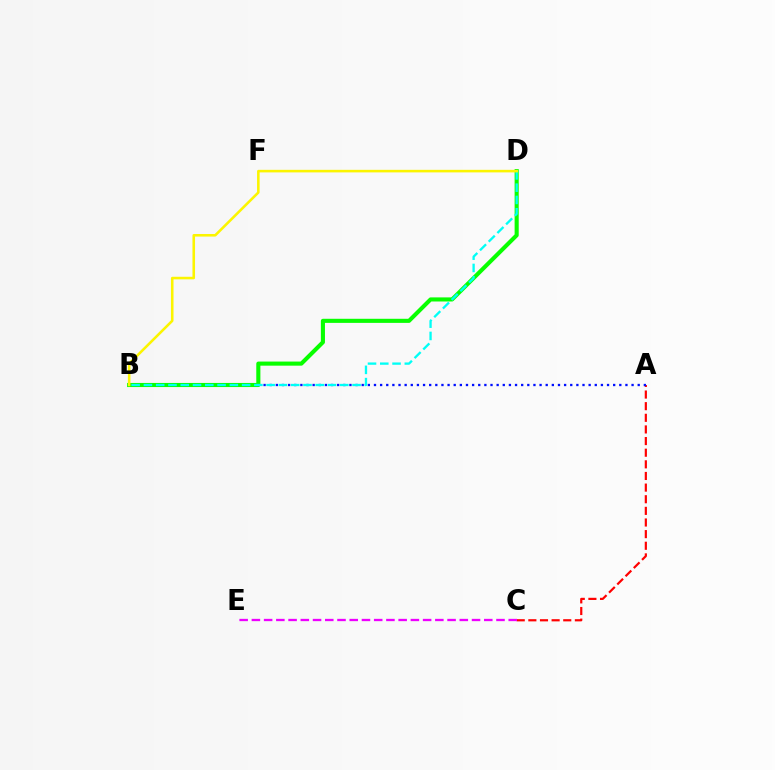{('A', 'C'): [{'color': '#ff0000', 'line_style': 'dashed', 'thickness': 1.58}], ('A', 'B'): [{'color': '#0010ff', 'line_style': 'dotted', 'thickness': 1.67}], ('B', 'D'): [{'color': '#08ff00', 'line_style': 'solid', 'thickness': 2.95}, {'color': '#00fff6', 'line_style': 'dashed', 'thickness': 1.67}, {'color': '#fcf500', 'line_style': 'solid', 'thickness': 1.85}], ('C', 'E'): [{'color': '#ee00ff', 'line_style': 'dashed', 'thickness': 1.66}]}